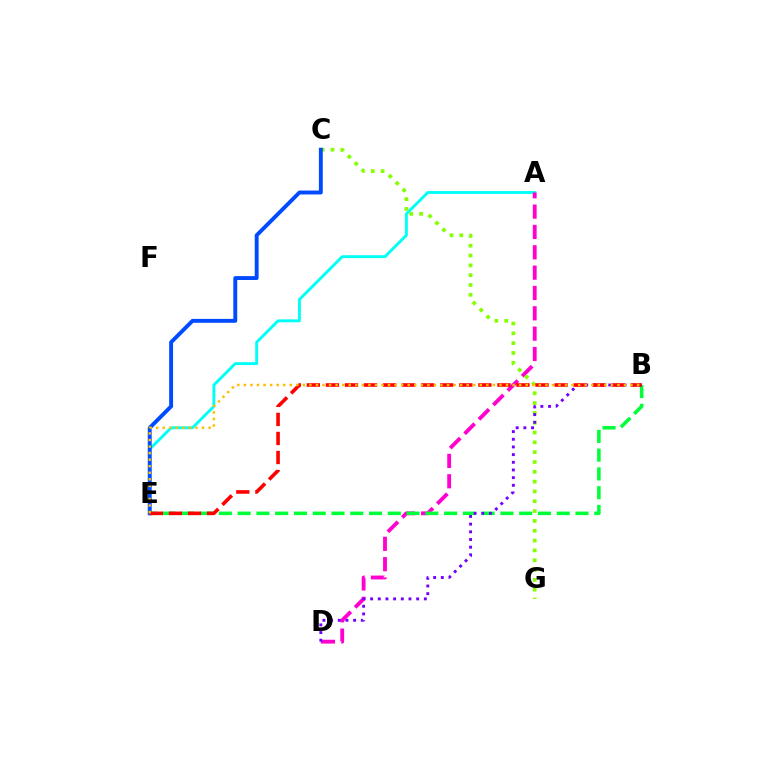{('A', 'E'): [{'color': '#00fff6', 'line_style': 'solid', 'thickness': 2.08}], ('A', 'D'): [{'color': '#ff00cf', 'line_style': 'dashed', 'thickness': 2.76}], ('C', 'G'): [{'color': '#84ff00', 'line_style': 'dotted', 'thickness': 2.67}], ('C', 'E'): [{'color': '#004bff', 'line_style': 'solid', 'thickness': 2.81}], ('B', 'E'): [{'color': '#00ff39', 'line_style': 'dashed', 'thickness': 2.55}, {'color': '#ff0000', 'line_style': 'dashed', 'thickness': 2.59}, {'color': '#ffbd00', 'line_style': 'dotted', 'thickness': 1.78}], ('B', 'D'): [{'color': '#7200ff', 'line_style': 'dotted', 'thickness': 2.09}]}